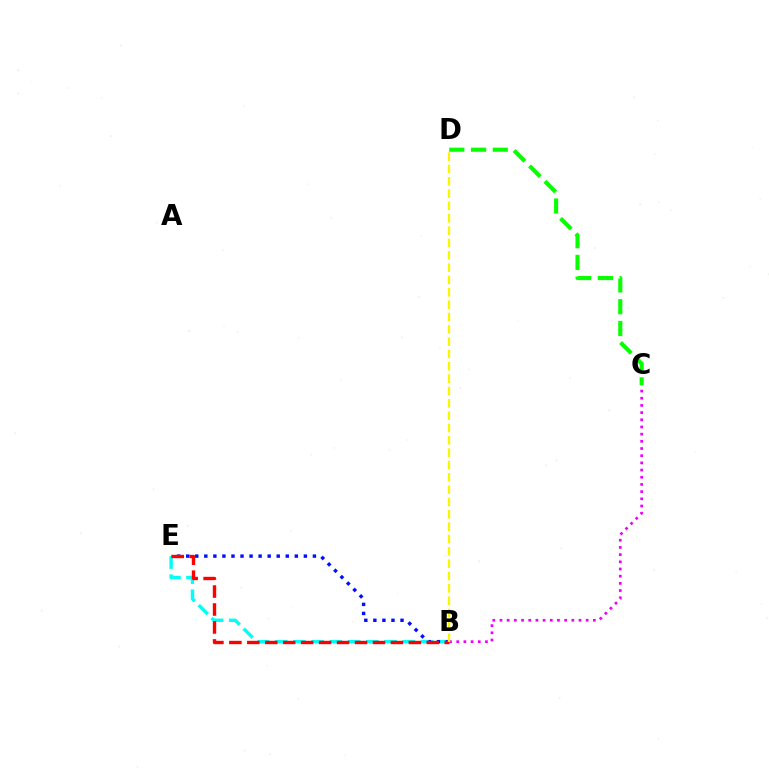{('C', 'D'): [{'color': '#08ff00', 'line_style': 'dashed', 'thickness': 2.96}], ('B', 'E'): [{'color': '#00fff6', 'line_style': 'dashed', 'thickness': 2.48}, {'color': '#0010ff', 'line_style': 'dotted', 'thickness': 2.46}, {'color': '#ff0000', 'line_style': 'dashed', 'thickness': 2.44}], ('B', 'C'): [{'color': '#ee00ff', 'line_style': 'dotted', 'thickness': 1.95}], ('B', 'D'): [{'color': '#fcf500', 'line_style': 'dashed', 'thickness': 1.68}]}